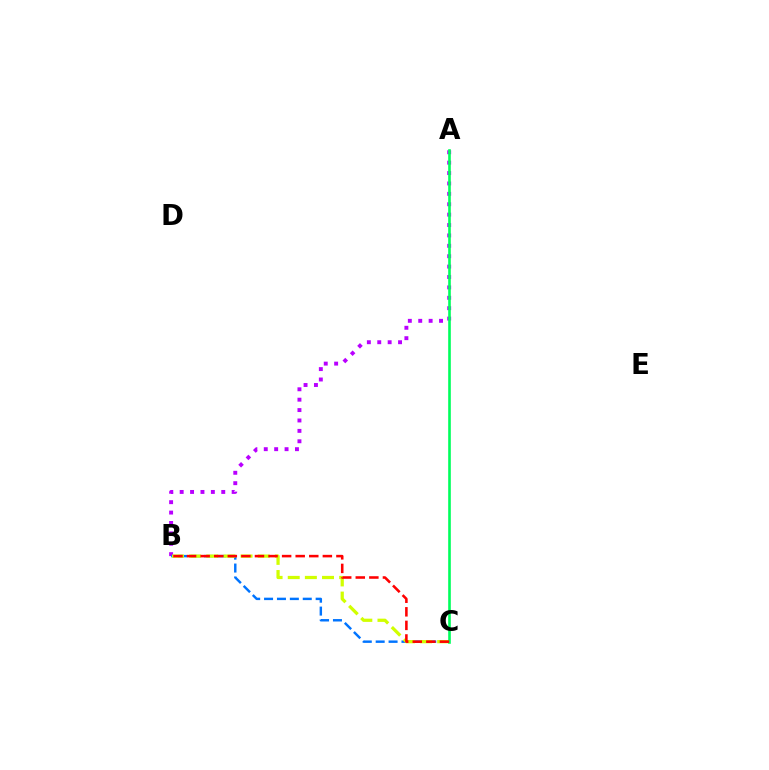{('A', 'B'): [{'color': '#b900ff', 'line_style': 'dotted', 'thickness': 2.82}], ('B', 'C'): [{'color': '#0074ff', 'line_style': 'dashed', 'thickness': 1.75}, {'color': '#d1ff00', 'line_style': 'dashed', 'thickness': 2.33}, {'color': '#ff0000', 'line_style': 'dashed', 'thickness': 1.84}], ('A', 'C'): [{'color': '#00ff5c', 'line_style': 'solid', 'thickness': 1.9}]}